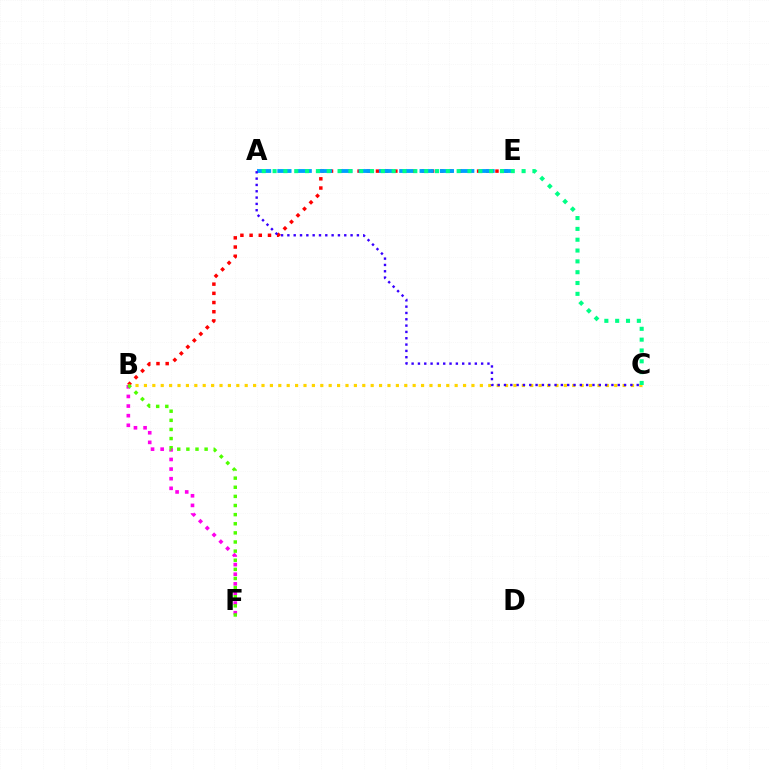{('B', 'F'): [{'color': '#ff00ed', 'line_style': 'dotted', 'thickness': 2.61}, {'color': '#4fff00', 'line_style': 'dotted', 'thickness': 2.48}], ('B', 'E'): [{'color': '#ff0000', 'line_style': 'dotted', 'thickness': 2.5}], ('A', 'E'): [{'color': '#009eff', 'line_style': 'dashed', 'thickness': 2.76}], ('B', 'C'): [{'color': '#ffd500', 'line_style': 'dotted', 'thickness': 2.28}], ('A', 'C'): [{'color': '#00ff86', 'line_style': 'dotted', 'thickness': 2.94}, {'color': '#3700ff', 'line_style': 'dotted', 'thickness': 1.72}]}